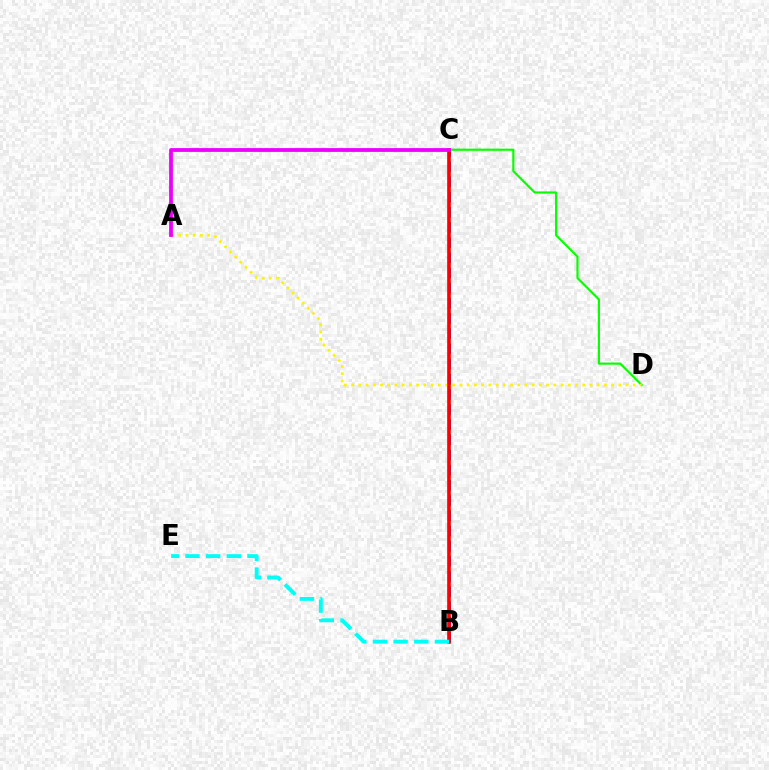{('B', 'C'): [{'color': '#0010ff', 'line_style': 'dashed', 'thickness': 2.06}, {'color': '#ff0000', 'line_style': 'solid', 'thickness': 2.63}], ('C', 'D'): [{'color': '#08ff00', 'line_style': 'solid', 'thickness': 1.56}], ('A', 'D'): [{'color': '#fcf500', 'line_style': 'dotted', 'thickness': 1.96}], ('B', 'E'): [{'color': '#00fff6', 'line_style': 'dashed', 'thickness': 2.81}], ('A', 'C'): [{'color': '#ee00ff', 'line_style': 'solid', 'thickness': 2.73}]}